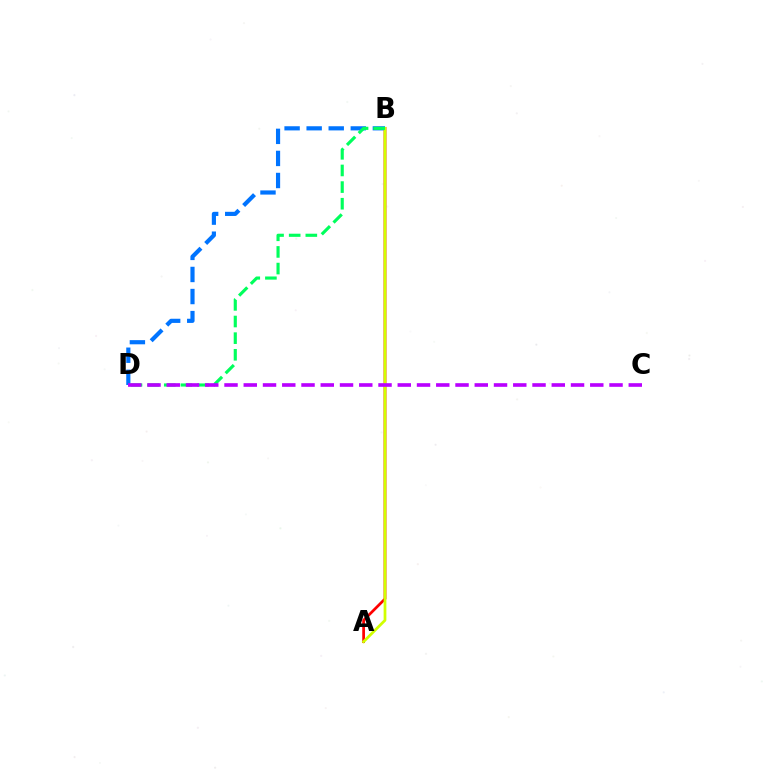{('A', 'B'): [{'color': '#ff0000', 'line_style': 'solid', 'thickness': 1.96}, {'color': '#d1ff00', 'line_style': 'solid', 'thickness': 1.98}], ('B', 'D'): [{'color': '#0074ff', 'line_style': 'dashed', 'thickness': 3.0}, {'color': '#00ff5c', 'line_style': 'dashed', 'thickness': 2.26}], ('C', 'D'): [{'color': '#b900ff', 'line_style': 'dashed', 'thickness': 2.62}]}